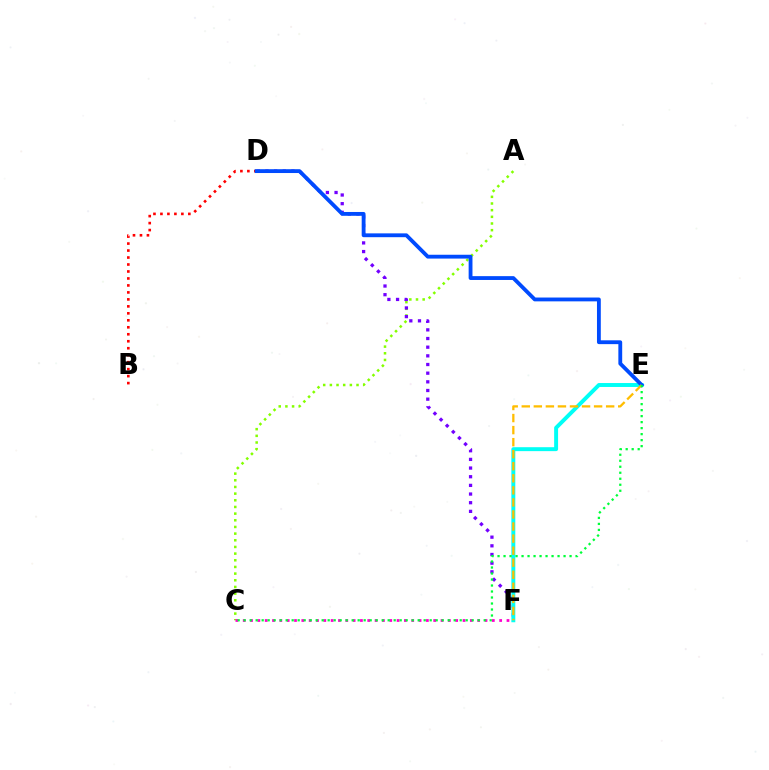{('A', 'C'): [{'color': '#84ff00', 'line_style': 'dotted', 'thickness': 1.81}], ('D', 'F'): [{'color': '#7200ff', 'line_style': 'dotted', 'thickness': 2.35}], ('E', 'F'): [{'color': '#00fff6', 'line_style': 'solid', 'thickness': 2.83}, {'color': '#ffbd00', 'line_style': 'dashed', 'thickness': 1.64}], ('B', 'D'): [{'color': '#ff0000', 'line_style': 'dotted', 'thickness': 1.9}], ('C', 'F'): [{'color': '#ff00cf', 'line_style': 'dotted', 'thickness': 1.99}], ('D', 'E'): [{'color': '#004bff', 'line_style': 'solid', 'thickness': 2.76}], ('C', 'E'): [{'color': '#00ff39', 'line_style': 'dotted', 'thickness': 1.63}]}